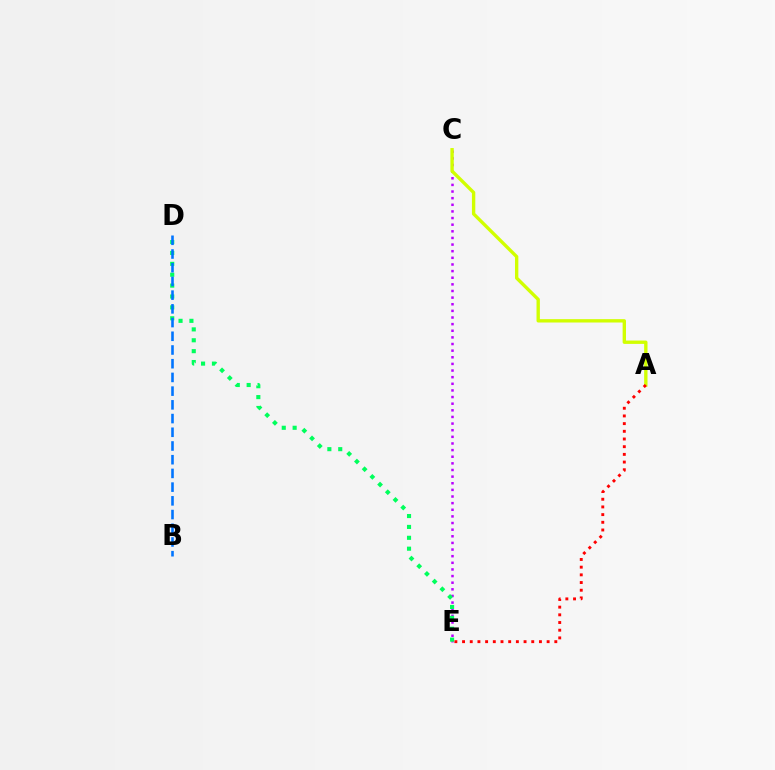{('C', 'E'): [{'color': '#b900ff', 'line_style': 'dotted', 'thickness': 1.8}], ('A', 'C'): [{'color': '#d1ff00', 'line_style': 'solid', 'thickness': 2.42}], ('A', 'E'): [{'color': '#ff0000', 'line_style': 'dotted', 'thickness': 2.09}], ('D', 'E'): [{'color': '#00ff5c', 'line_style': 'dotted', 'thickness': 2.96}], ('B', 'D'): [{'color': '#0074ff', 'line_style': 'dashed', 'thickness': 1.86}]}